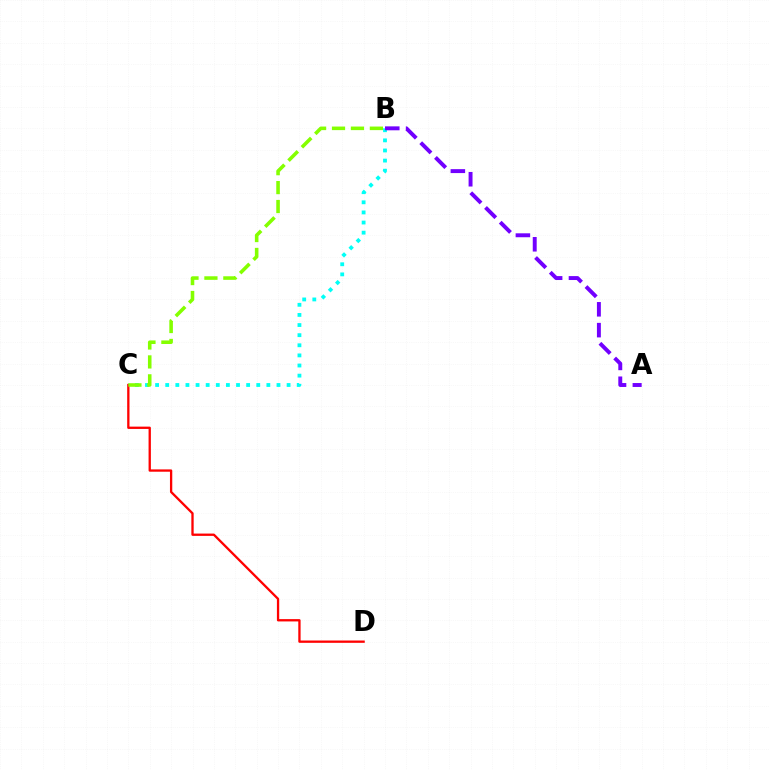{('B', 'C'): [{'color': '#00fff6', 'line_style': 'dotted', 'thickness': 2.75}, {'color': '#84ff00', 'line_style': 'dashed', 'thickness': 2.57}], ('C', 'D'): [{'color': '#ff0000', 'line_style': 'solid', 'thickness': 1.66}], ('A', 'B'): [{'color': '#7200ff', 'line_style': 'dashed', 'thickness': 2.83}]}